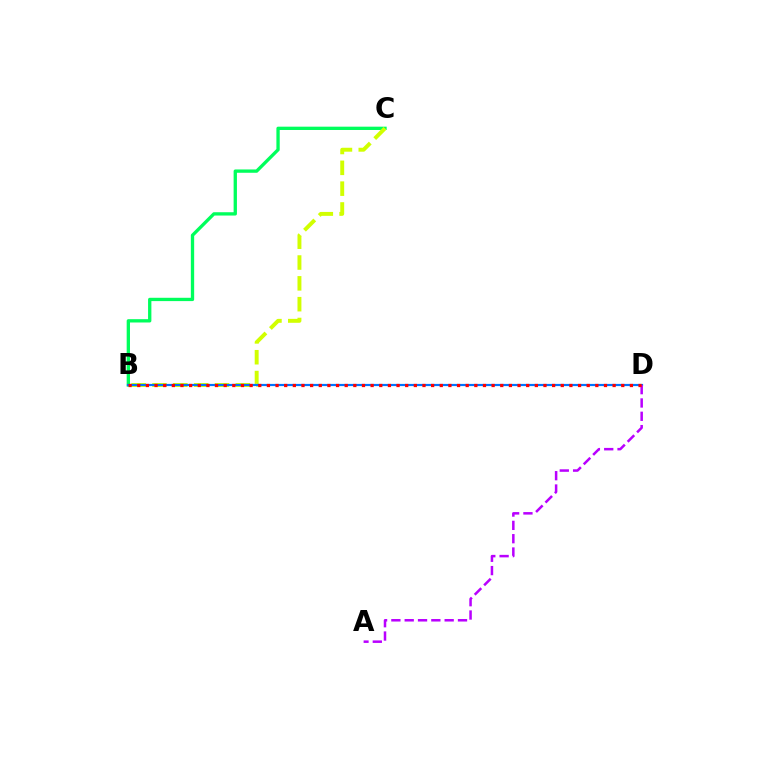{('B', 'C'): [{'color': '#00ff5c', 'line_style': 'solid', 'thickness': 2.39}, {'color': '#d1ff00', 'line_style': 'dashed', 'thickness': 2.83}], ('B', 'D'): [{'color': '#0074ff', 'line_style': 'solid', 'thickness': 1.58}, {'color': '#ff0000', 'line_style': 'dotted', 'thickness': 2.35}], ('A', 'D'): [{'color': '#b900ff', 'line_style': 'dashed', 'thickness': 1.81}]}